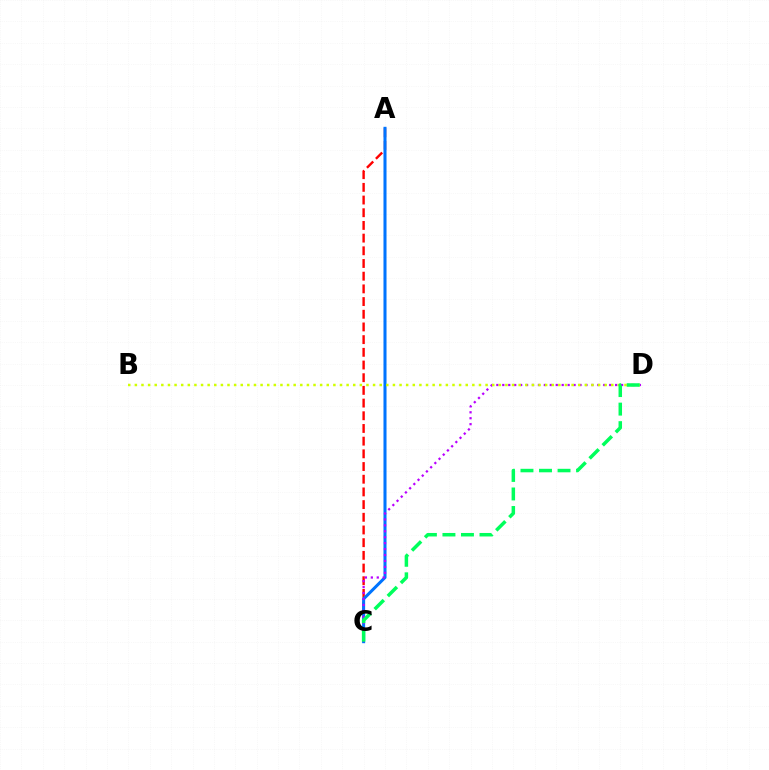{('A', 'C'): [{'color': '#ff0000', 'line_style': 'dashed', 'thickness': 1.72}, {'color': '#0074ff', 'line_style': 'solid', 'thickness': 2.19}], ('C', 'D'): [{'color': '#b900ff', 'line_style': 'dotted', 'thickness': 1.61}, {'color': '#00ff5c', 'line_style': 'dashed', 'thickness': 2.52}], ('B', 'D'): [{'color': '#d1ff00', 'line_style': 'dotted', 'thickness': 1.8}]}